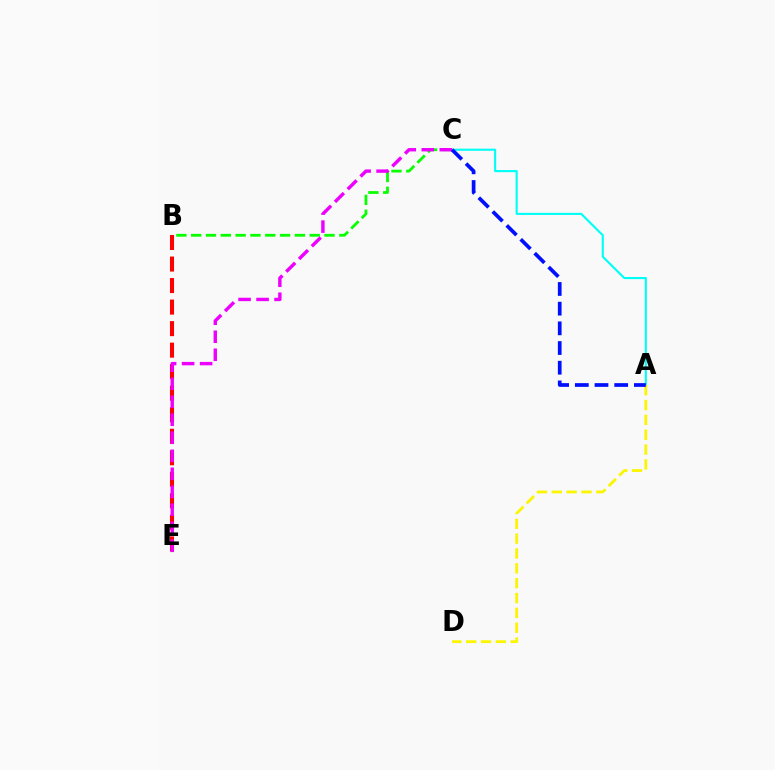{('A', 'C'): [{'color': '#00fff6', 'line_style': 'solid', 'thickness': 1.53}, {'color': '#0010ff', 'line_style': 'dashed', 'thickness': 2.67}], ('B', 'E'): [{'color': '#ff0000', 'line_style': 'dashed', 'thickness': 2.92}], ('B', 'C'): [{'color': '#08ff00', 'line_style': 'dashed', 'thickness': 2.01}], ('A', 'D'): [{'color': '#fcf500', 'line_style': 'dashed', 'thickness': 2.02}], ('C', 'E'): [{'color': '#ee00ff', 'line_style': 'dashed', 'thickness': 2.45}]}